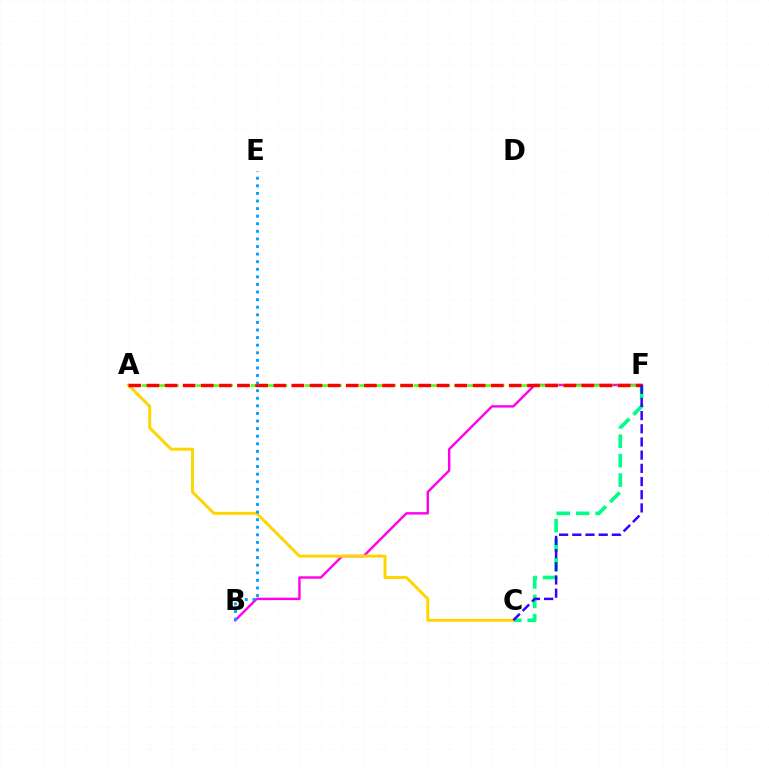{('C', 'F'): [{'color': '#00ff86', 'line_style': 'dashed', 'thickness': 2.64}, {'color': '#3700ff', 'line_style': 'dashed', 'thickness': 1.79}], ('B', 'F'): [{'color': '#ff00ed', 'line_style': 'solid', 'thickness': 1.74}], ('A', 'F'): [{'color': '#4fff00', 'line_style': 'dashed', 'thickness': 1.84}, {'color': '#ff0000', 'line_style': 'dashed', 'thickness': 2.46}], ('A', 'C'): [{'color': '#ffd500', 'line_style': 'solid', 'thickness': 2.13}], ('B', 'E'): [{'color': '#009eff', 'line_style': 'dotted', 'thickness': 2.06}]}